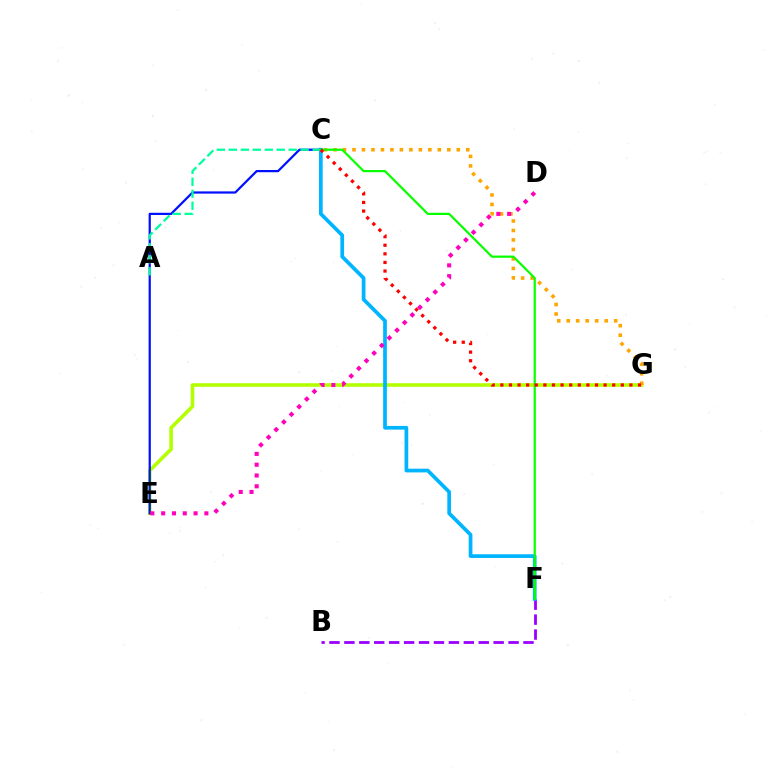{('E', 'G'): [{'color': '#b3ff00', 'line_style': 'solid', 'thickness': 2.59}], ('C', 'G'): [{'color': '#ffa500', 'line_style': 'dotted', 'thickness': 2.58}, {'color': '#ff0000', 'line_style': 'dotted', 'thickness': 2.34}], ('B', 'F'): [{'color': '#9b00ff', 'line_style': 'dashed', 'thickness': 2.03}], ('C', 'F'): [{'color': '#00b5ff', 'line_style': 'solid', 'thickness': 2.68}, {'color': '#08ff00', 'line_style': 'solid', 'thickness': 1.6}], ('C', 'E'): [{'color': '#0010ff', 'line_style': 'solid', 'thickness': 1.6}], ('A', 'C'): [{'color': '#00ff9d', 'line_style': 'dashed', 'thickness': 1.63}], ('D', 'E'): [{'color': '#ff00bd', 'line_style': 'dotted', 'thickness': 2.93}]}